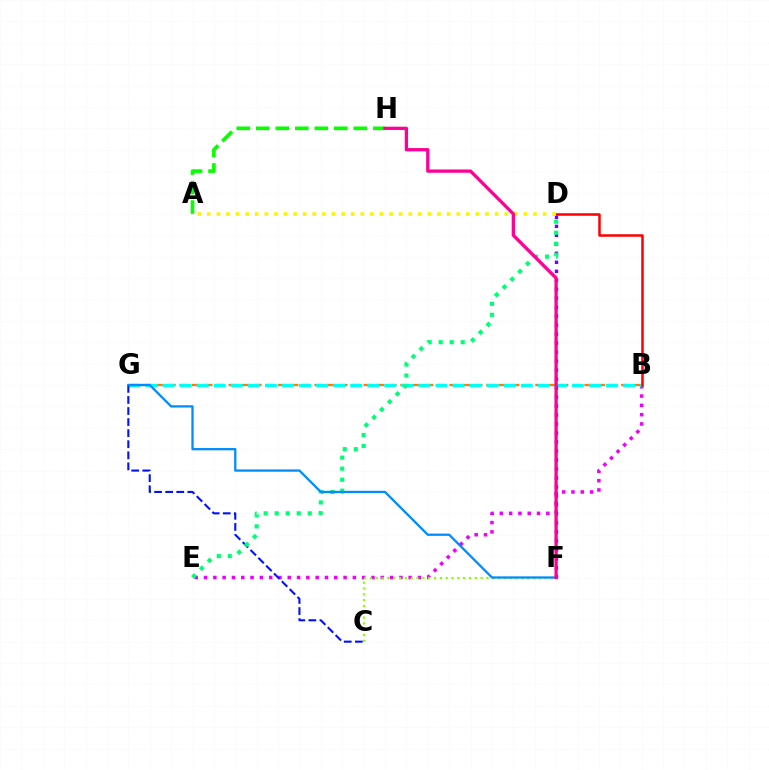{('B', 'G'): [{'color': '#ff7c00', 'line_style': 'dashed', 'thickness': 1.67}, {'color': '#00fff6', 'line_style': 'dashed', 'thickness': 2.32}], ('B', 'E'): [{'color': '#ee00ff', 'line_style': 'dotted', 'thickness': 2.53}], ('C', 'G'): [{'color': '#0010ff', 'line_style': 'dashed', 'thickness': 1.5}], ('B', 'D'): [{'color': '#ff0000', 'line_style': 'solid', 'thickness': 1.8}], ('D', 'F'): [{'color': '#7200ff', 'line_style': 'dotted', 'thickness': 2.44}], ('D', 'E'): [{'color': '#00ff74', 'line_style': 'dotted', 'thickness': 2.99}], ('C', 'F'): [{'color': '#84ff00', 'line_style': 'dotted', 'thickness': 1.58}], ('F', 'G'): [{'color': '#008cff', 'line_style': 'solid', 'thickness': 1.64}], ('A', 'H'): [{'color': '#08ff00', 'line_style': 'dashed', 'thickness': 2.65}], ('A', 'D'): [{'color': '#fcf500', 'line_style': 'dotted', 'thickness': 2.61}], ('F', 'H'): [{'color': '#ff0094', 'line_style': 'solid', 'thickness': 2.37}]}